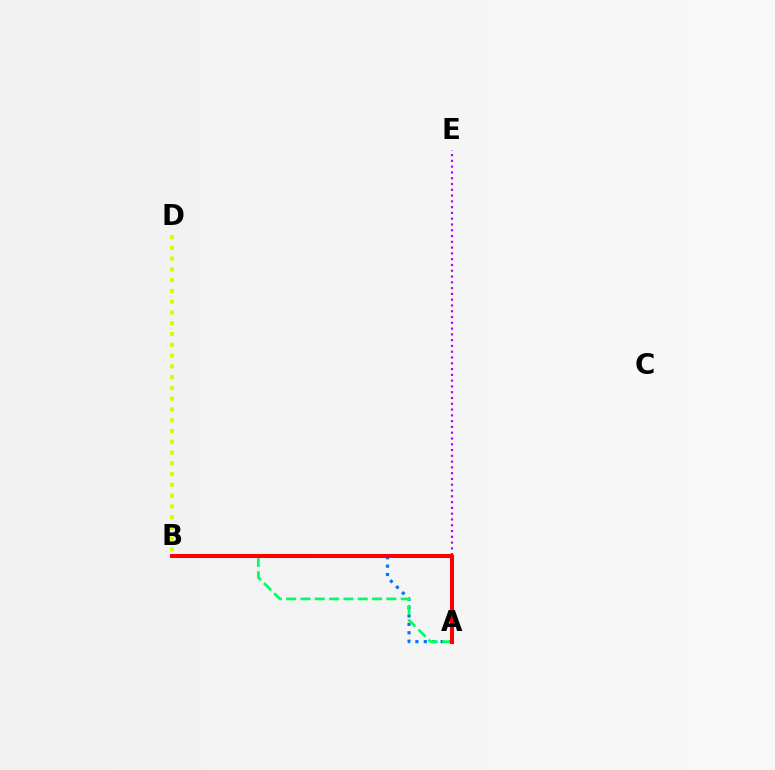{('A', 'B'): [{'color': '#0074ff', 'line_style': 'dotted', 'thickness': 2.28}, {'color': '#00ff5c', 'line_style': 'dashed', 'thickness': 1.95}, {'color': '#ff0000', 'line_style': 'solid', 'thickness': 2.91}], ('A', 'E'): [{'color': '#b900ff', 'line_style': 'dotted', 'thickness': 1.57}], ('B', 'D'): [{'color': '#d1ff00', 'line_style': 'dotted', 'thickness': 2.93}]}